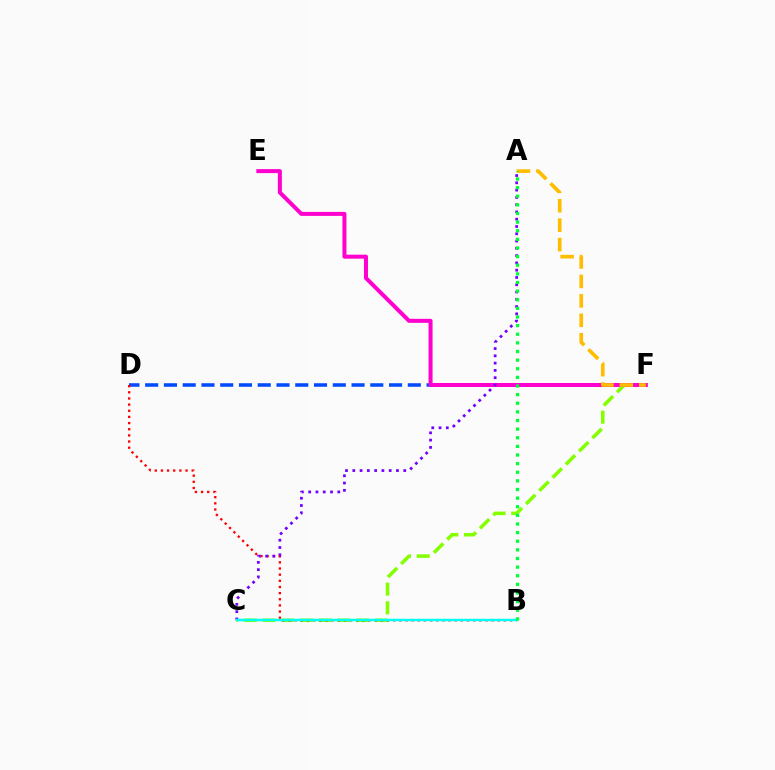{('C', 'F'): [{'color': '#84ff00', 'line_style': 'dashed', 'thickness': 2.54}], ('D', 'F'): [{'color': '#004bff', 'line_style': 'dashed', 'thickness': 2.55}], ('B', 'D'): [{'color': '#ff0000', 'line_style': 'dotted', 'thickness': 1.67}], ('E', 'F'): [{'color': '#ff00cf', 'line_style': 'solid', 'thickness': 2.88}], ('A', 'C'): [{'color': '#7200ff', 'line_style': 'dotted', 'thickness': 1.98}], ('B', 'C'): [{'color': '#00fff6', 'line_style': 'solid', 'thickness': 1.79}], ('A', 'F'): [{'color': '#ffbd00', 'line_style': 'dashed', 'thickness': 2.64}], ('A', 'B'): [{'color': '#00ff39', 'line_style': 'dotted', 'thickness': 2.34}]}